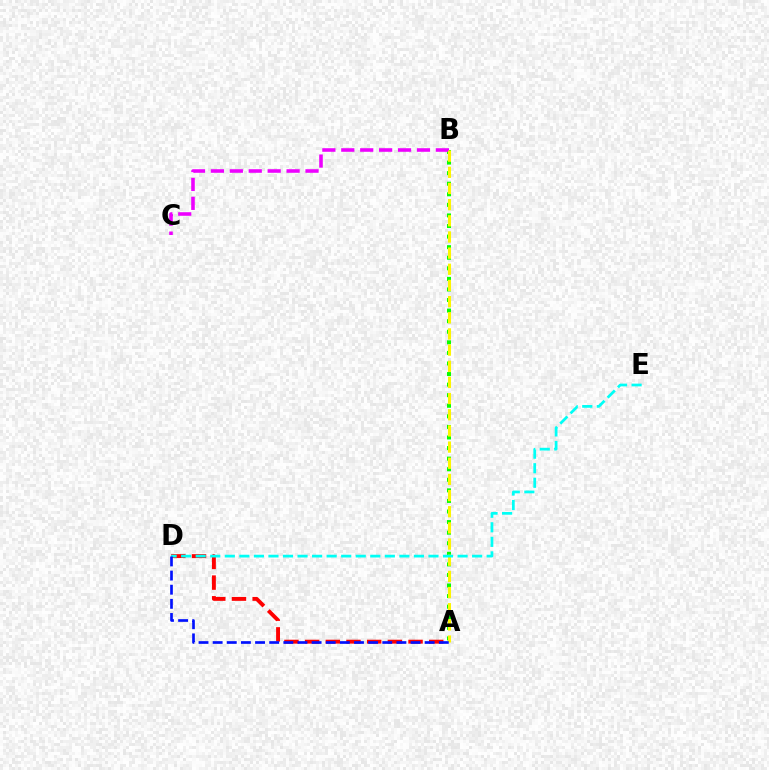{('A', 'B'): [{'color': '#08ff00', 'line_style': 'dotted', 'thickness': 2.87}, {'color': '#fcf500', 'line_style': 'dashed', 'thickness': 2.2}], ('A', 'D'): [{'color': '#ff0000', 'line_style': 'dashed', 'thickness': 2.81}, {'color': '#0010ff', 'line_style': 'dashed', 'thickness': 1.92}], ('B', 'C'): [{'color': '#ee00ff', 'line_style': 'dashed', 'thickness': 2.57}], ('D', 'E'): [{'color': '#00fff6', 'line_style': 'dashed', 'thickness': 1.98}]}